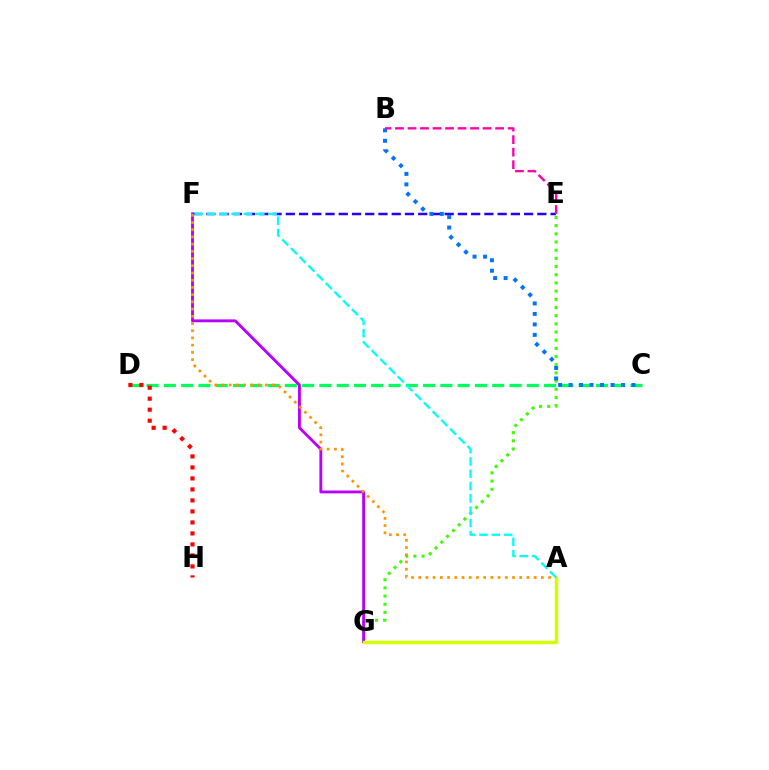{('E', 'G'): [{'color': '#3dff00', 'line_style': 'dotted', 'thickness': 2.22}], ('C', 'D'): [{'color': '#00ff5c', 'line_style': 'dashed', 'thickness': 2.35}], ('F', 'G'): [{'color': '#b900ff', 'line_style': 'solid', 'thickness': 2.06}], ('E', 'F'): [{'color': '#2500ff', 'line_style': 'dashed', 'thickness': 1.8}], ('B', 'C'): [{'color': '#0074ff', 'line_style': 'dotted', 'thickness': 2.85}], ('B', 'E'): [{'color': '#ff00ac', 'line_style': 'dashed', 'thickness': 1.7}], ('A', 'F'): [{'color': '#00fff6', 'line_style': 'dashed', 'thickness': 1.67}, {'color': '#ff9400', 'line_style': 'dotted', 'thickness': 1.96}], ('D', 'H'): [{'color': '#ff0000', 'line_style': 'dotted', 'thickness': 2.99}], ('A', 'G'): [{'color': '#d1ff00', 'line_style': 'solid', 'thickness': 2.49}]}